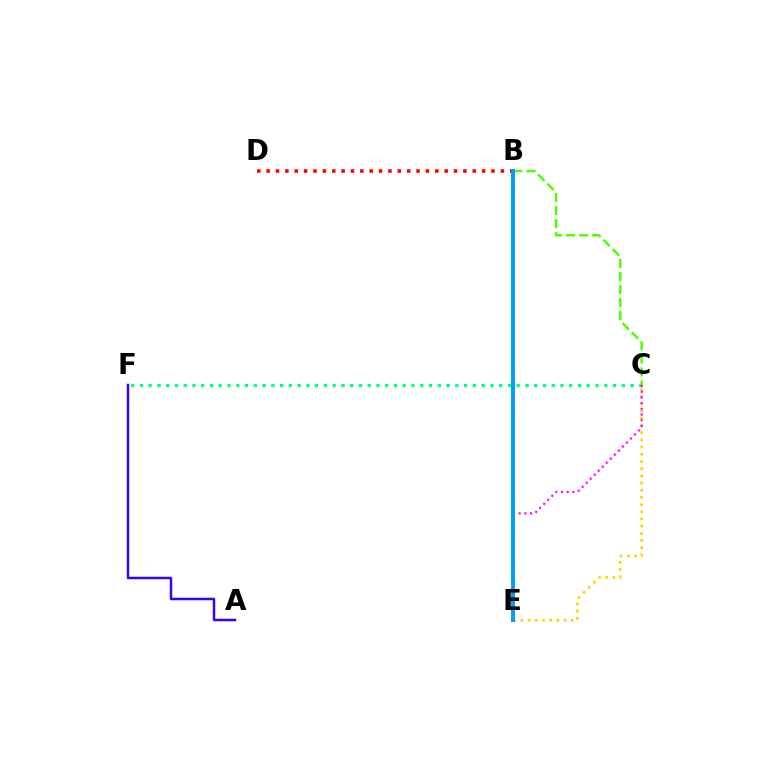{('C', 'E'): [{'color': '#ffd500', 'line_style': 'dotted', 'thickness': 1.95}, {'color': '#ff00ed', 'line_style': 'dotted', 'thickness': 1.55}], ('C', 'F'): [{'color': '#00ff86', 'line_style': 'dotted', 'thickness': 2.38}], ('A', 'F'): [{'color': '#3700ff', 'line_style': 'solid', 'thickness': 1.79}], ('B', 'D'): [{'color': '#ff0000', 'line_style': 'dotted', 'thickness': 2.55}], ('B', 'C'): [{'color': '#4fff00', 'line_style': 'dashed', 'thickness': 1.77}], ('B', 'E'): [{'color': '#009eff', 'line_style': 'solid', 'thickness': 2.82}]}